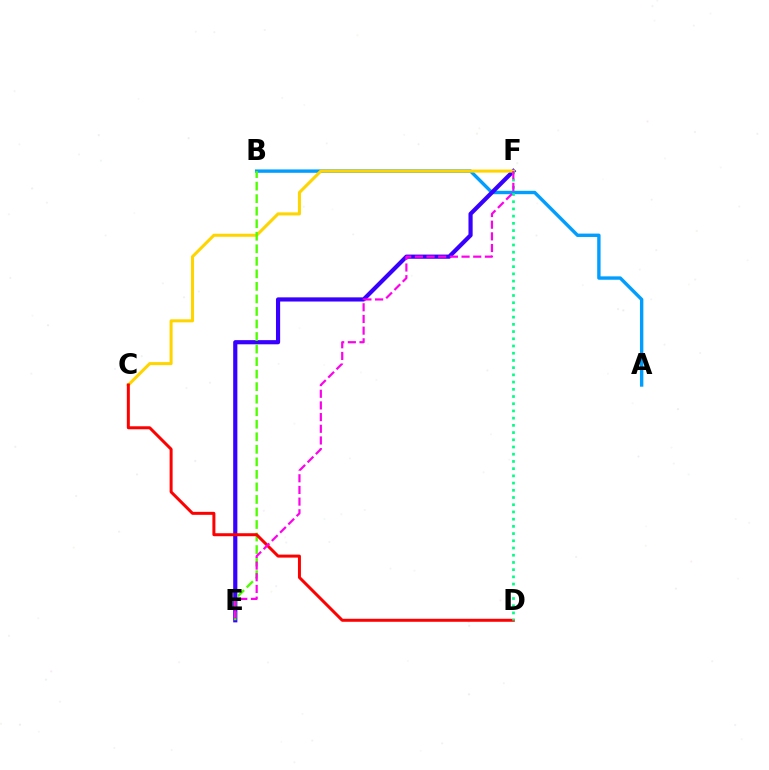{('A', 'B'): [{'color': '#009eff', 'line_style': 'solid', 'thickness': 2.43}], ('E', 'F'): [{'color': '#3700ff', 'line_style': 'solid', 'thickness': 3.0}, {'color': '#ff00ed', 'line_style': 'dashed', 'thickness': 1.59}], ('C', 'F'): [{'color': '#ffd500', 'line_style': 'solid', 'thickness': 2.19}], ('B', 'E'): [{'color': '#4fff00', 'line_style': 'dashed', 'thickness': 1.7}], ('C', 'D'): [{'color': '#ff0000', 'line_style': 'solid', 'thickness': 2.16}], ('D', 'F'): [{'color': '#00ff86', 'line_style': 'dotted', 'thickness': 1.96}]}